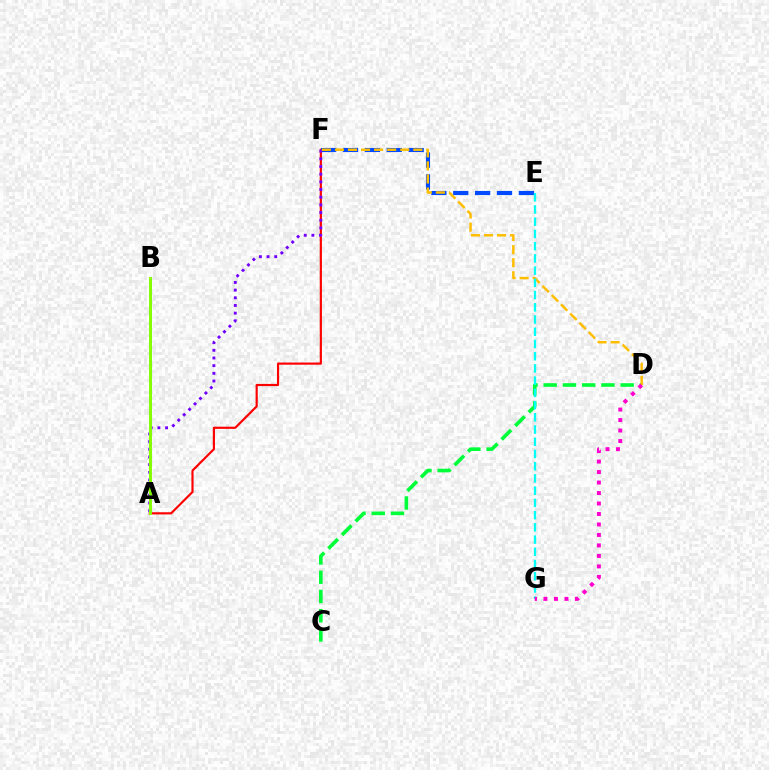{('A', 'F'): [{'color': '#ff0000', 'line_style': 'solid', 'thickness': 1.56}, {'color': '#7200ff', 'line_style': 'dotted', 'thickness': 2.08}], ('E', 'F'): [{'color': '#004bff', 'line_style': 'dashed', 'thickness': 2.97}], ('C', 'D'): [{'color': '#00ff39', 'line_style': 'dashed', 'thickness': 2.61}], ('D', 'F'): [{'color': '#ffbd00', 'line_style': 'dashed', 'thickness': 1.77}], ('E', 'G'): [{'color': '#00fff6', 'line_style': 'dashed', 'thickness': 1.66}], ('D', 'G'): [{'color': '#ff00cf', 'line_style': 'dotted', 'thickness': 2.85}], ('A', 'B'): [{'color': '#84ff00', 'line_style': 'solid', 'thickness': 2.11}]}